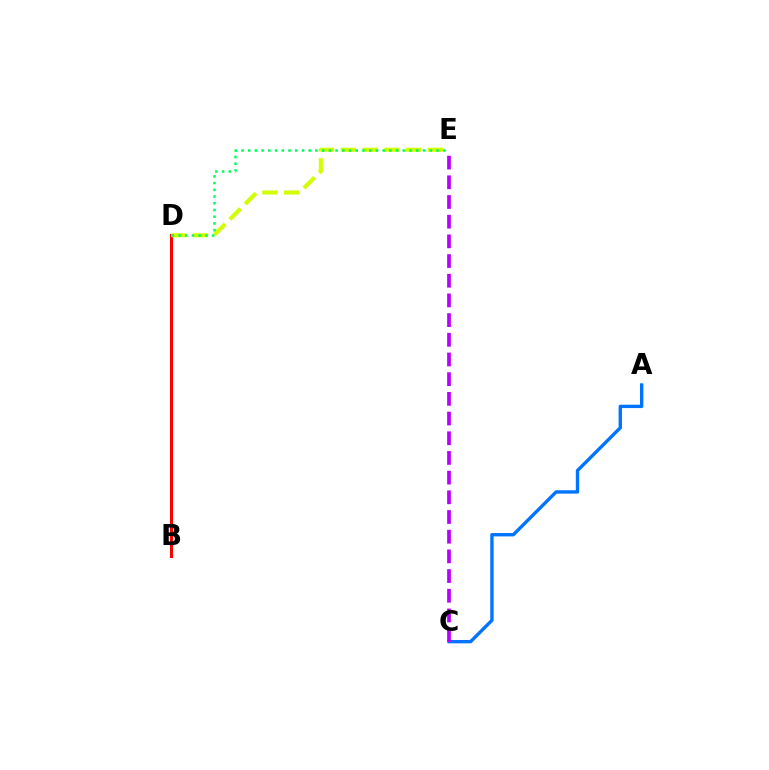{('B', 'D'): [{'color': '#ff0000', 'line_style': 'solid', 'thickness': 2.18}], ('D', 'E'): [{'color': '#d1ff00', 'line_style': 'dashed', 'thickness': 2.96}, {'color': '#00ff5c', 'line_style': 'dotted', 'thickness': 1.83}], ('A', 'C'): [{'color': '#0074ff', 'line_style': 'solid', 'thickness': 2.42}], ('C', 'E'): [{'color': '#b900ff', 'line_style': 'dashed', 'thickness': 2.67}]}